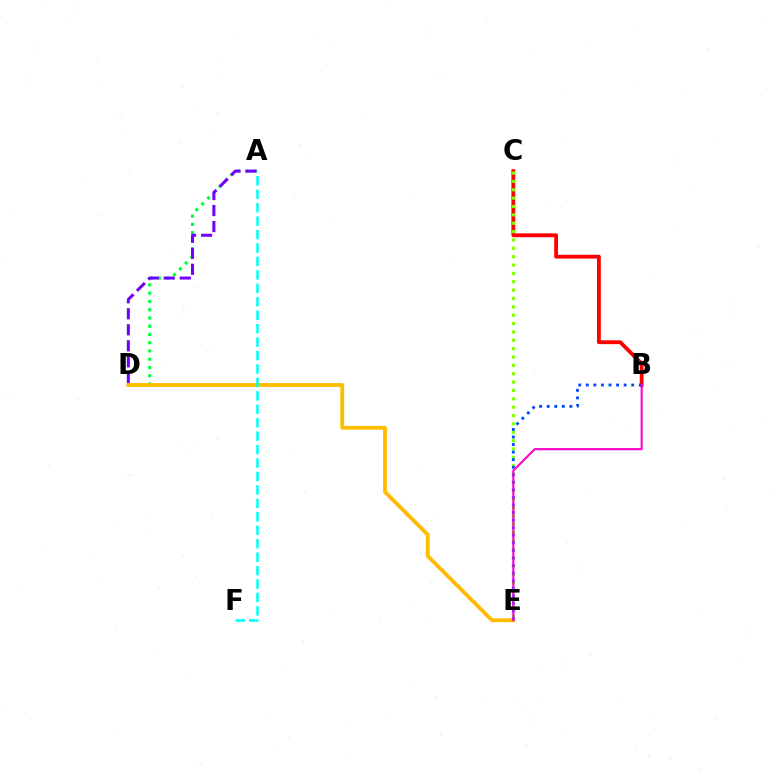{('A', 'D'): [{'color': '#00ff39', 'line_style': 'dotted', 'thickness': 2.24}, {'color': '#7200ff', 'line_style': 'dashed', 'thickness': 2.18}], ('D', 'E'): [{'color': '#ffbd00', 'line_style': 'solid', 'thickness': 2.76}], ('B', 'C'): [{'color': '#ff0000', 'line_style': 'solid', 'thickness': 2.75}], ('C', 'E'): [{'color': '#84ff00', 'line_style': 'dotted', 'thickness': 2.27}], ('B', 'E'): [{'color': '#004bff', 'line_style': 'dotted', 'thickness': 2.05}, {'color': '#ff00cf', 'line_style': 'solid', 'thickness': 1.52}], ('A', 'F'): [{'color': '#00fff6', 'line_style': 'dashed', 'thickness': 1.83}]}